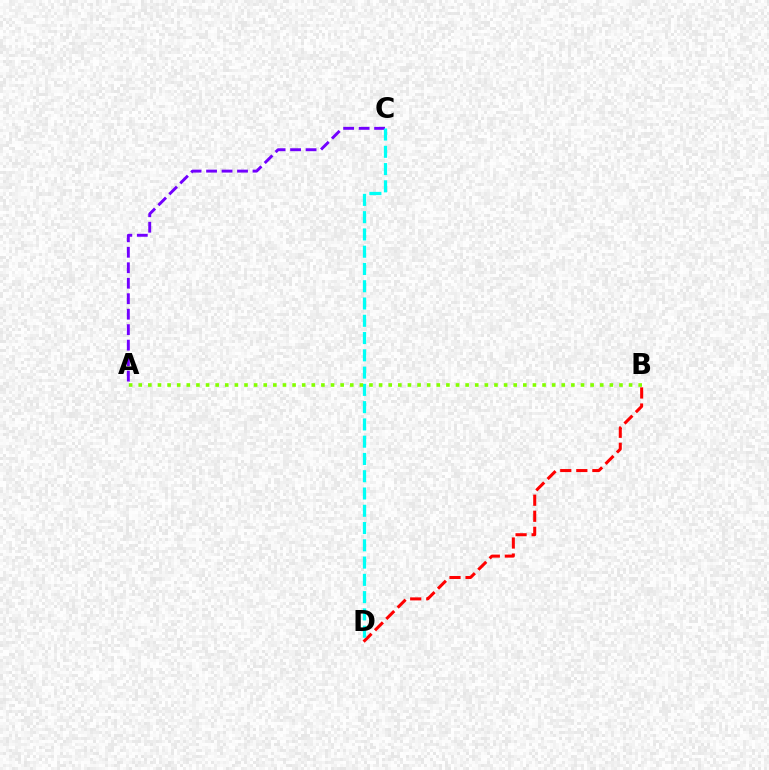{('B', 'D'): [{'color': '#ff0000', 'line_style': 'dashed', 'thickness': 2.18}], ('A', 'C'): [{'color': '#7200ff', 'line_style': 'dashed', 'thickness': 2.1}], ('C', 'D'): [{'color': '#00fff6', 'line_style': 'dashed', 'thickness': 2.35}], ('A', 'B'): [{'color': '#84ff00', 'line_style': 'dotted', 'thickness': 2.61}]}